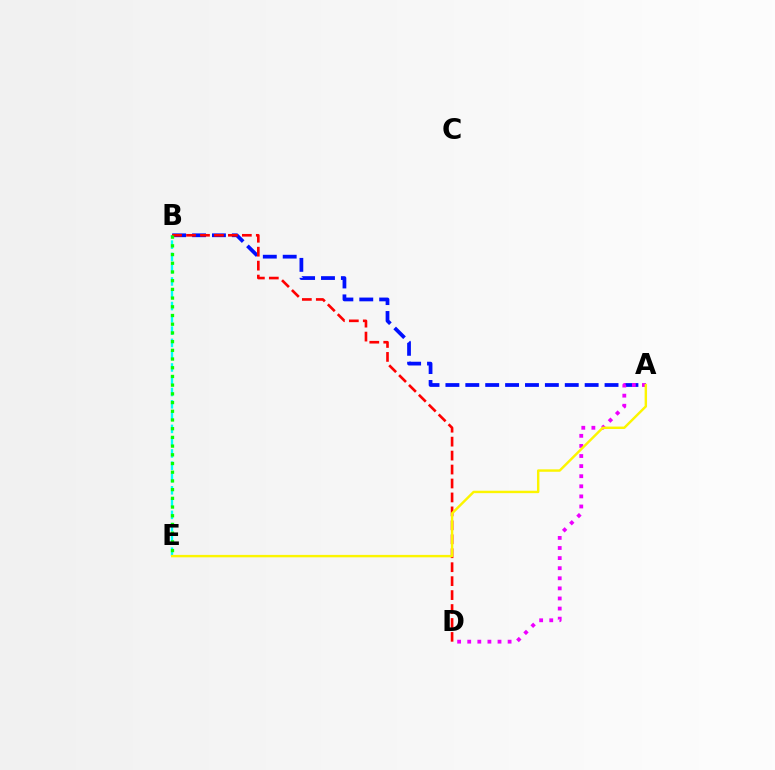{('A', 'B'): [{'color': '#0010ff', 'line_style': 'dashed', 'thickness': 2.7}], ('B', 'E'): [{'color': '#00fff6', 'line_style': 'dashed', 'thickness': 1.67}, {'color': '#08ff00', 'line_style': 'dotted', 'thickness': 2.37}], ('B', 'D'): [{'color': '#ff0000', 'line_style': 'dashed', 'thickness': 1.9}], ('A', 'D'): [{'color': '#ee00ff', 'line_style': 'dotted', 'thickness': 2.74}], ('A', 'E'): [{'color': '#fcf500', 'line_style': 'solid', 'thickness': 1.75}]}